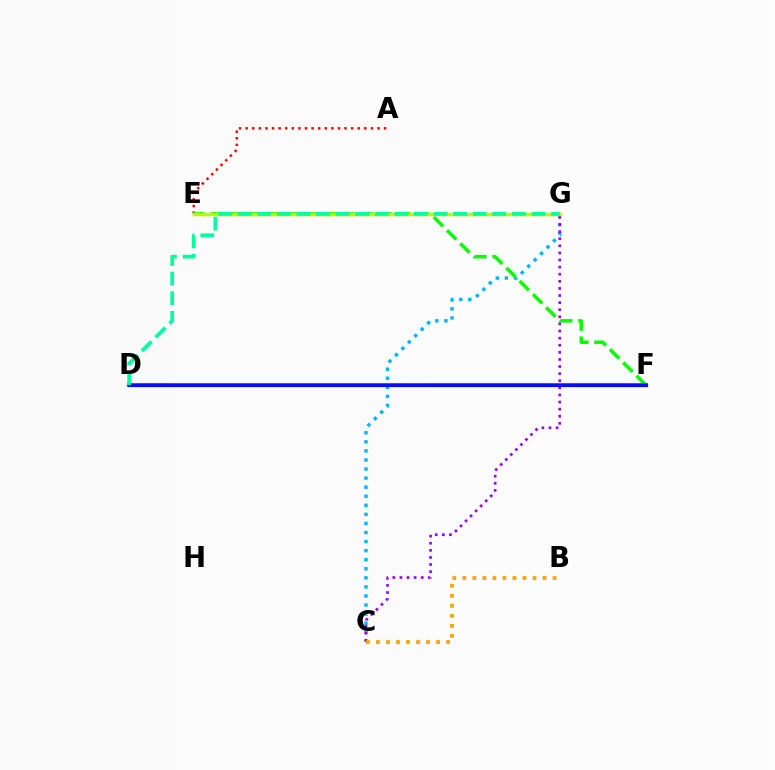{('A', 'E'): [{'color': '#ff0000', 'line_style': 'dotted', 'thickness': 1.79}], ('C', 'G'): [{'color': '#00b5ff', 'line_style': 'dotted', 'thickness': 2.46}, {'color': '#9b00ff', 'line_style': 'dotted', 'thickness': 1.93}], ('E', 'F'): [{'color': '#08ff00', 'line_style': 'dashed', 'thickness': 2.54}], ('D', 'F'): [{'color': '#ff00bd', 'line_style': 'solid', 'thickness': 2.92}, {'color': '#0010ff', 'line_style': 'solid', 'thickness': 2.28}], ('B', 'C'): [{'color': '#ffa500', 'line_style': 'dotted', 'thickness': 2.72}], ('E', 'G'): [{'color': '#b3ff00', 'line_style': 'solid', 'thickness': 2.51}], ('D', 'G'): [{'color': '#00ff9d', 'line_style': 'dashed', 'thickness': 2.66}]}